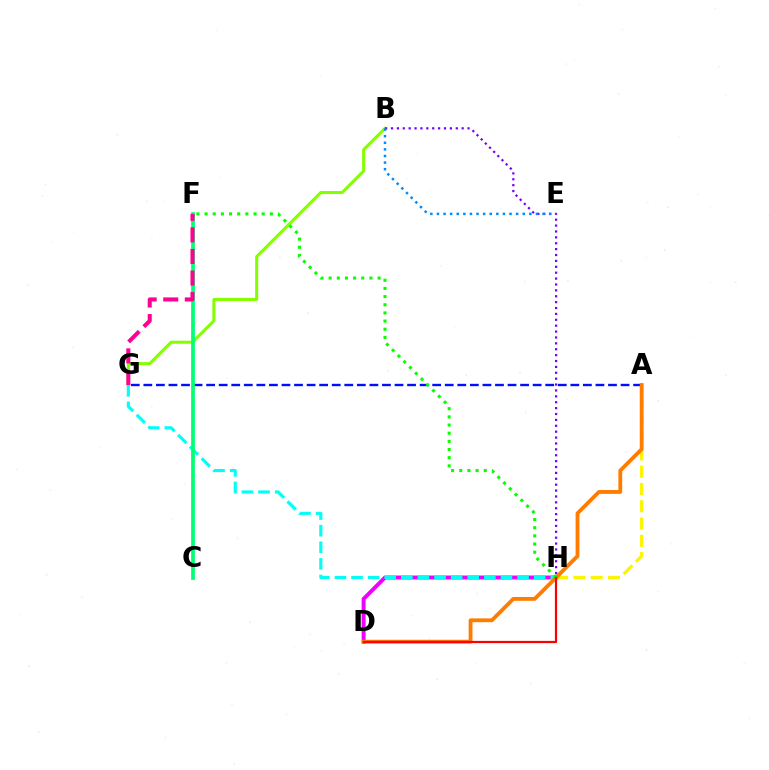{('D', 'H'): [{'color': '#ee00ff', 'line_style': 'solid', 'thickness': 2.84}, {'color': '#ff0000', 'line_style': 'solid', 'thickness': 1.61}], ('A', 'G'): [{'color': '#0010ff', 'line_style': 'dashed', 'thickness': 1.71}], ('B', 'G'): [{'color': '#84ff00', 'line_style': 'solid', 'thickness': 2.18}], ('A', 'H'): [{'color': '#fcf500', 'line_style': 'dashed', 'thickness': 2.35}], ('G', 'H'): [{'color': '#00fff6', 'line_style': 'dashed', 'thickness': 2.26}], ('C', 'F'): [{'color': '#00ff74', 'line_style': 'solid', 'thickness': 2.67}], ('A', 'D'): [{'color': '#ff7c00', 'line_style': 'solid', 'thickness': 2.75}], ('F', 'H'): [{'color': '#08ff00', 'line_style': 'dotted', 'thickness': 2.22}], ('B', 'H'): [{'color': '#7200ff', 'line_style': 'dotted', 'thickness': 1.6}], ('B', 'E'): [{'color': '#008cff', 'line_style': 'dotted', 'thickness': 1.79}], ('F', 'G'): [{'color': '#ff0094', 'line_style': 'dashed', 'thickness': 2.93}]}